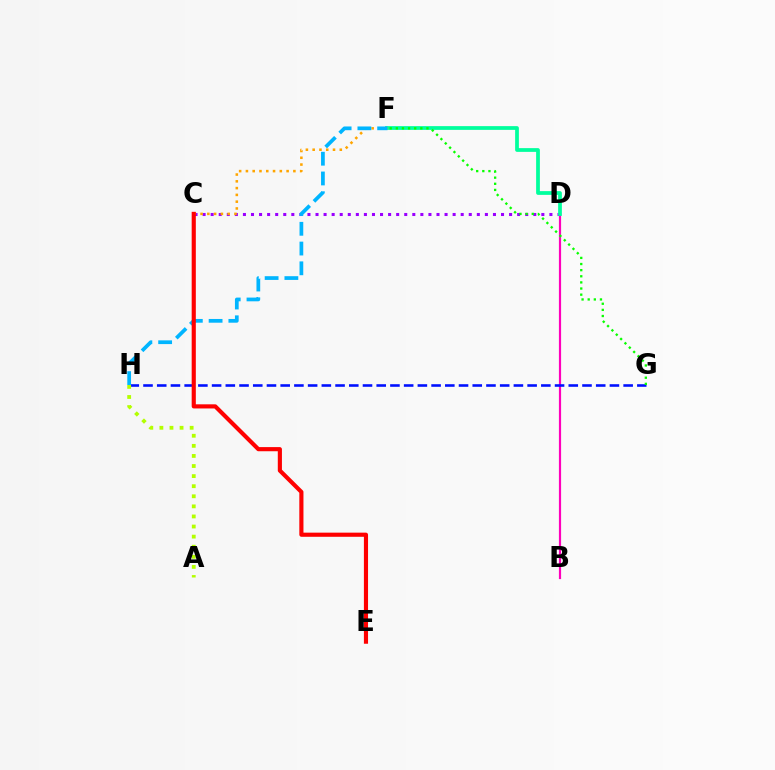{('C', 'D'): [{'color': '#9b00ff', 'line_style': 'dotted', 'thickness': 2.19}], ('B', 'D'): [{'color': '#ff00bd', 'line_style': 'solid', 'thickness': 1.57}], ('G', 'H'): [{'color': '#0010ff', 'line_style': 'dashed', 'thickness': 1.86}], ('D', 'F'): [{'color': '#00ff9d', 'line_style': 'solid', 'thickness': 2.7}], ('C', 'F'): [{'color': '#ffa500', 'line_style': 'dotted', 'thickness': 1.84}], ('F', 'H'): [{'color': '#00b5ff', 'line_style': 'dashed', 'thickness': 2.68}], ('A', 'H'): [{'color': '#b3ff00', 'line_style': 'dotted', 'thickness': 2.74}], ('F', 'G'): [{'color': '#08ff00', 'line_style': 'dotted', 'thickness': 1.66}], ('C', 'E'): [{'color': '#ff0000', 'line_style': 'solid', 'thickness': 2.98}]}